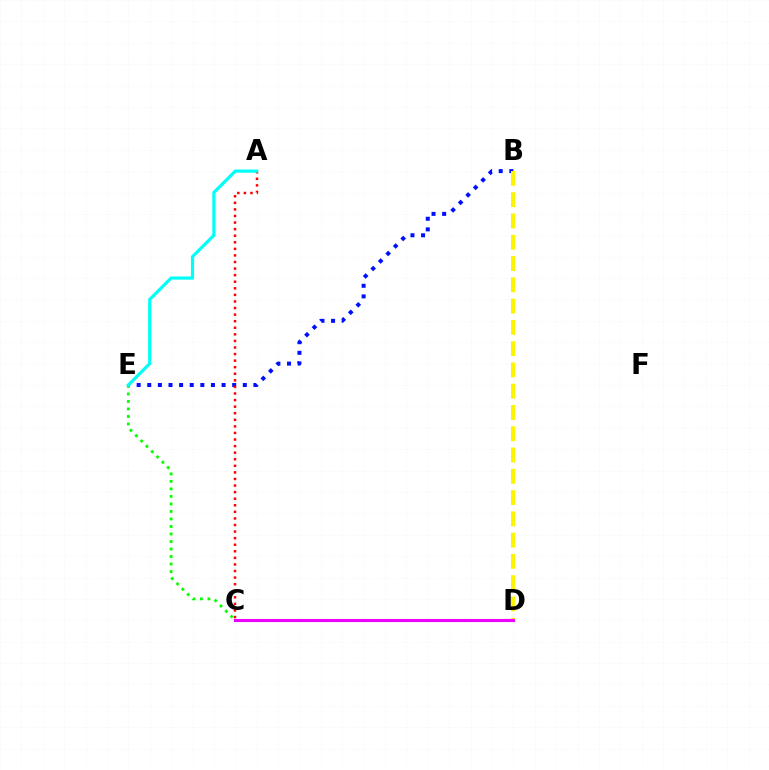{('B', 'E'): [{'color': '#0010ff', 'line_style': 'dotted', 'thickness': 2.88}], ('A', 'C'): [{'color': '#ff0000', 'line_style': 'dotted', 'thickness': 1.79}], ('B', 'D'): [{'color': '#fcf500', 'line_style': 'dashed', 'thickness': 2.89}], ('C', 'D'): [{'color': '#ee00ff', 'line_style': 'solid', 'thickness': 2.24}], ('C', 'E'): [{'color': '#08ff00', 'line_style': 'dotted', 'thickness': 2.04}], ('A', 'E'): [{'color': '#00fff6', 'line_style': 'solid', 'thickness': 2.29}]}